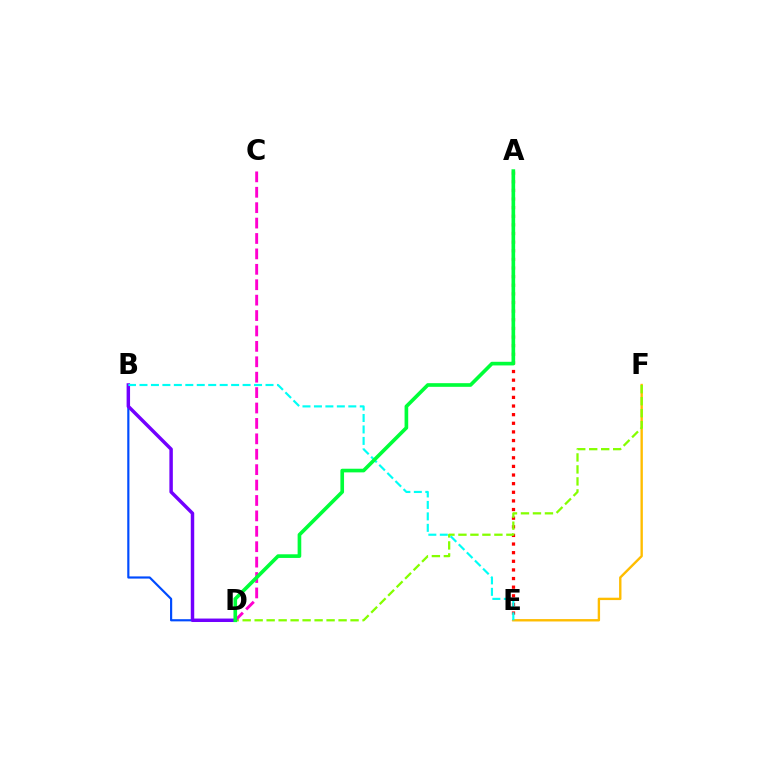{('B', 'D'): [{'color': '#004bff', 'line_style': 'solid', 'thickness': 1.57}, {'color': '#7200ff', 'line_style': 'solid', 'thickness': 2.49}], ('A', 'E'): [{'color': '#ff0000', 'line_style': 'dotted', 'thickness': 2.34}], ('E', 'F'): [{'color': '#ffbd00', 'line_style': 'solid', 'thickness': 1.71}], ('D', 'F'): [{'color': '#84ff00', 'line_style': 'dashed', 'thickness': 1.63}], ('B', 'E'): [{'color': '#00fff6', 'line_style': 'dashed', 'thickness': 1.56}], ('C', 'D'): [{'color': '#ff00cf', 'line_style': 'dashed', 'thickness': 2.09}], ('A', 'D'): [{'color': '#00ff39', 'line_style': 'solid', 'thickness': 2.63}]}